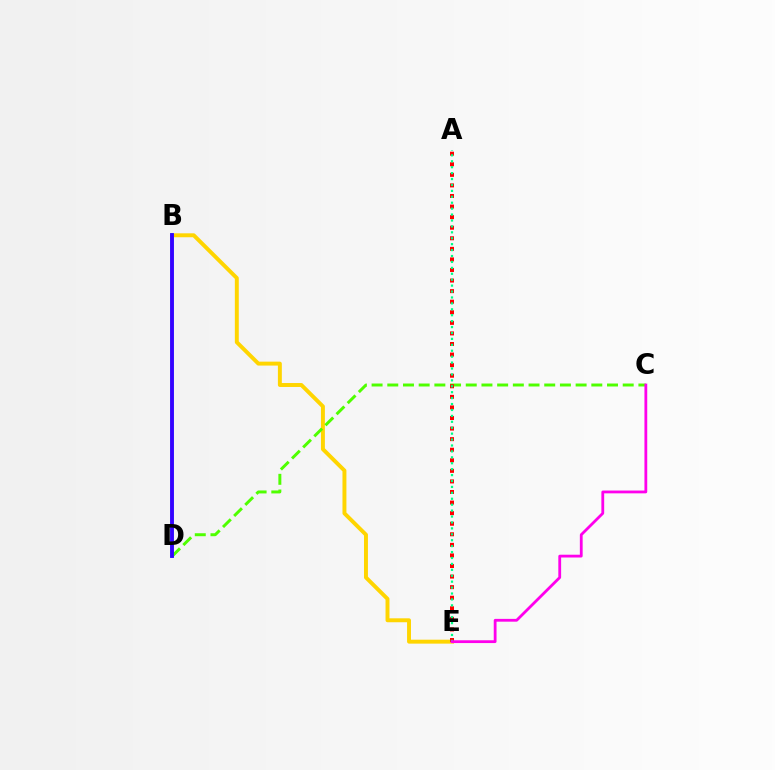{('B', 'E'): [{'color': '#ffd500', 'line_style': 'solid', 'thickness': 2.83}], ('C', 'D'): [{'color': '#4fff00', 'line_style': 'dashed', 'thickness': 2.13}], ('A', 'E'): [{'color': '#ff0000', 'line_style': 'dotted', 'thickness': 2.87}, {'color': '#00ff86', 'line_style': 'dotted', 'thickness': 1.61}], ('B', 'D'): [{'color': '#009eff', 'line_style': 'solid', 'thickness': 2.56}, {'color': '#3700ff', 'line_style': 'solid', 'thickness': 2.71}], ('C', 'E'): [{'color': '#ff00ed', 'line_style': 'solid', 'thickness': 2.01}]}